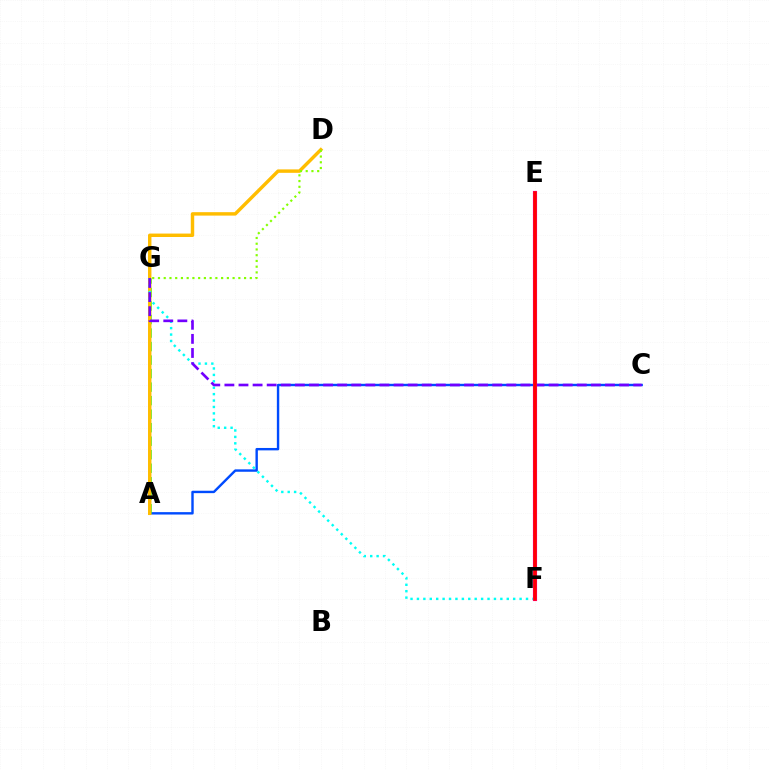{('A', 'C'): [{'color': '#004bff', 'line_style': 'solid', 'thickness': 1.73}], ('A', 'G'): [{'color': '#00ff39', 'line_style': 'dashed', 'thickness': 1.84}], ('A', 'D'): [{'color': '#ffbd00', 'line_style': 'solid', 'thickness': 2.47}], ('F', 'G'): [{'color': '#00fff6', 'line_style': 'dotted', 'thickness': 1.74}], ('C', 'G'): [{'color': '#7200ff', 'line_style': 'dashed', 'thickness': 1.91}], ('D', 'G'): [{'color': '#84ff00', 'line_style': 'dotted', 'thickness': 1.56}], ('E', 'F'): [{'color': '#ff00cf', 'line_style': 'solid', 'thickness': 2.99}, {'color': '#ff0000', 'line_style': 'solid', 'thickness': 2.55}]}